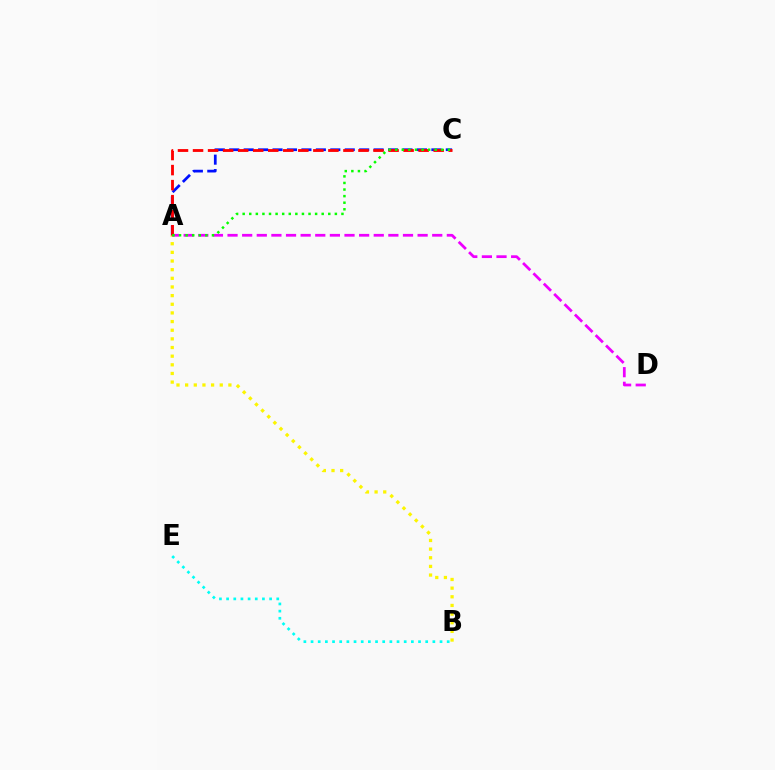{('A', 'C'): [{'color': '#0010ff', 'line_style': 'dashed', 'thickness': 1.96}, {'color': '#ff0000', 'line_style': 'dashed', 'thickness': 2.04}, {'color': '#08ff00', 'line_style': 'dotted', 'thickness': 1.79}], ('B', 'E'): [{'color': '#00fff6', 'line_style': 'dotted', 'thickness': 1.95}], ('A', 'B'): [{'color': '#fcf500', 'line_style': 'dotted', 'thickness': 2.35}], ('A', 'D'): [{'color': '#ee00ff', 'line_style': 'dashed', 'thickness': 1.99}]}